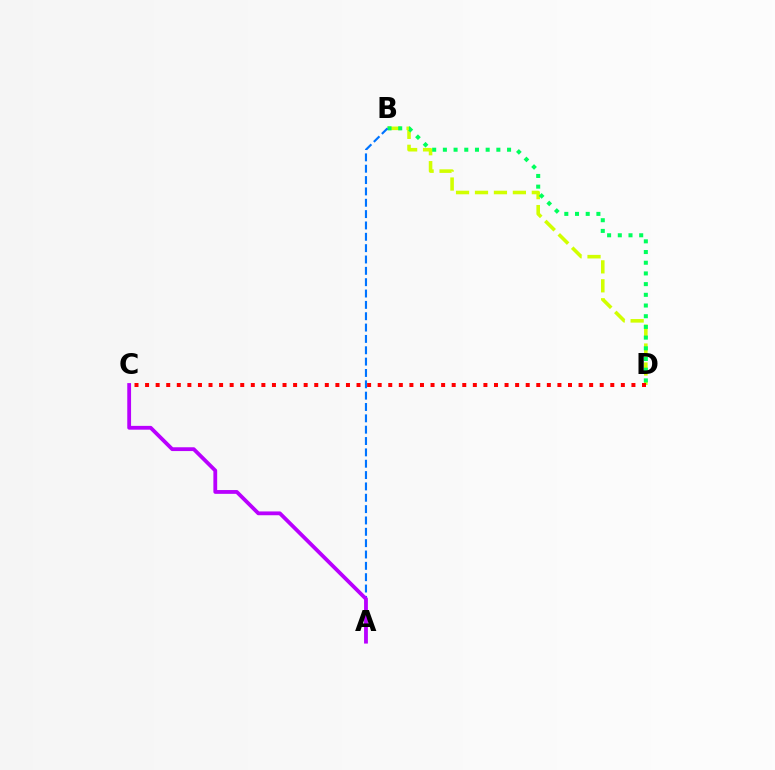{('B', 'D'): [{'color': '#d1ff00', 'line_style': 'dashed', 'thickness': 2.57}, {'color': '#00ff5c', 'line_style': 'dotted', 'thickness': 2.91}], ('C', 'D'): [{'color': '#ff0000', 'line_style': 'dotted', 'thickness': 2.87}], ('A', 'B'): [{'color': '#0074ff', 'line_style': 'dashed', 'thickness': 1.54}], ('A', 'C'): [{'color': '#b900ff', 'line_style': 'solid', 'thickness': 2.74}]}